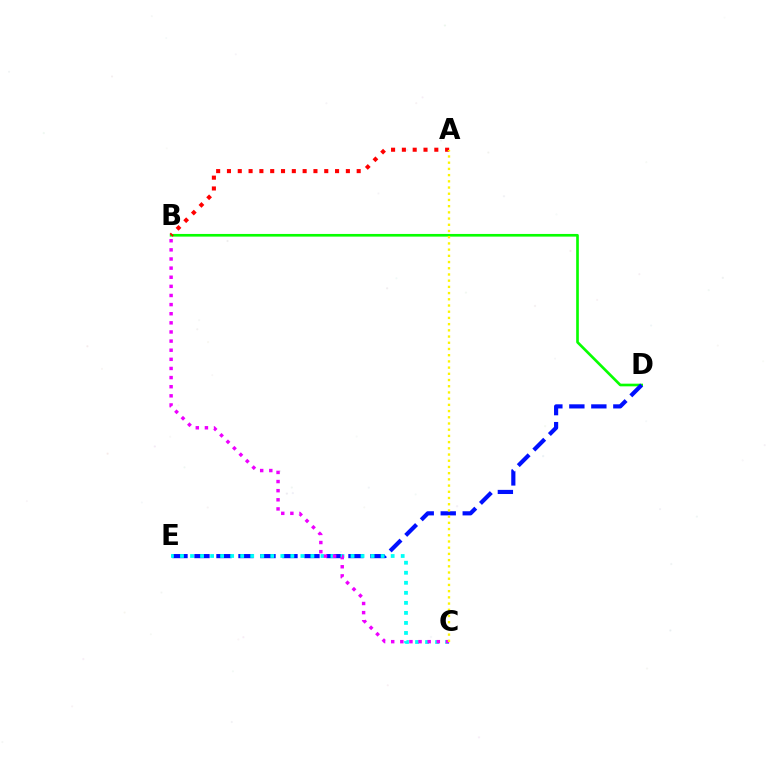{('B', 'D'): [{'color': '#08ff00', 'line_style': 'solid', 'thickness': 1.92}], ('D', 'E'): [{'color': '#0010ff', 'line_style': 'dashed', 'thickness': 2.99}], ('A', 'B'): [{'color': '#ff0000', 'line_style': 'dotted', 'thickness': 2.94}], ('C', 'E'): [{'color': '#00fff6', 'line_style': 'dotted', 'thickness': 2.73}], ('B', 'C'): [{'color': '#ee00ff', 'line_style': 'dotted', 'thickness': 2.48}], ('A', 'C'): [{'color': '#fcf500', 'line_style': 'dotted', 'thickness': 1.69}]}